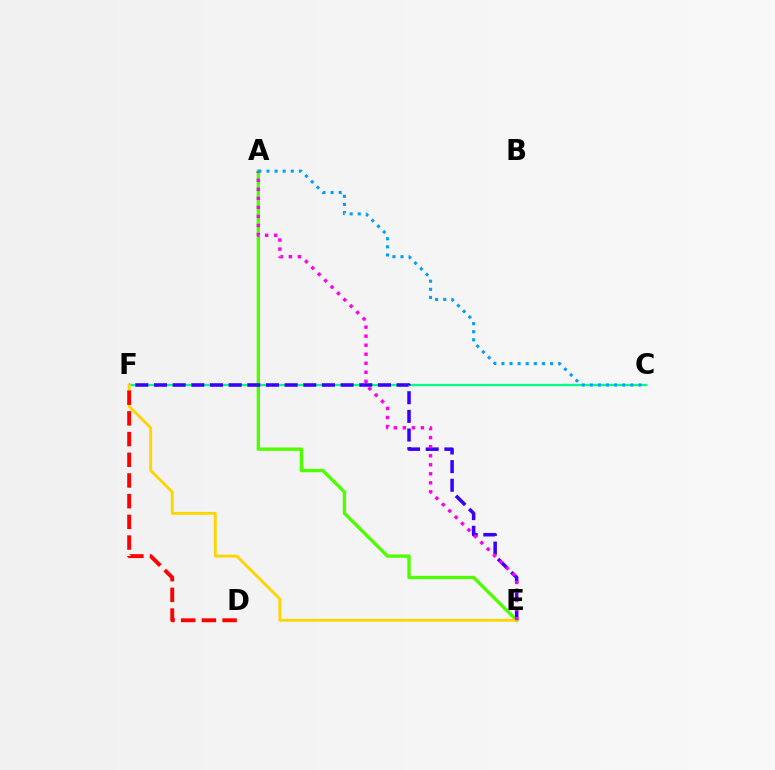{('C', 'F'): [{'color': '#00ff86', 'line_style': 'solid', 'thickness': 1.64}], ('A', 'E'): [{'color': '#4fff00', 'line_style': 'solid', 'thickness': 2.41}, {'color': '#ff00ed', 'line_style': 'dotted', 'thickness': 2.45}], ('E', 'F'): [{'color': '#3700ff', 'line_style': 'dashed', 'thickness': 2.53}, {'color': '#ffd500', 'line_style': 'solid', 'thickness': 2.06}], ('D', 'F'): [{'color': '#ff0000', 'line_style': 'dashed', 'thickness': 2.81}], ('A', 'C'): [{'color': '#009eff', 'line_style': 'dotted', 'thickness': 2.2}]}